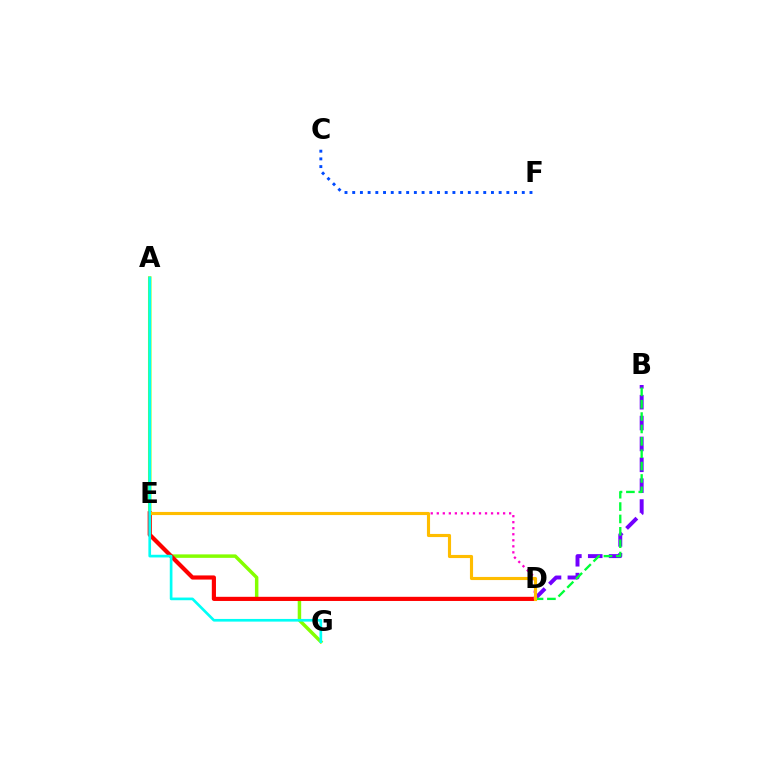{('B', 'D'): [{'color': '#7200ff', 'line_style': 'dashed', 'thickness': 2.84}, {'color': '#00ff39', 'line_style': 'dashed', 'thickness': 1.68}], ('A', 'G'): [{'color': '#84ff00', 'line_style': 'solid', 'thickness': 2.5}, {'color': '#00fff6', 'line_style': 'solid', 'thickness': 1.93}], ('D', 'E'): [{'color': '#ff0000', 'line_style': 'solid', 'thickness': 2.99}, {'color': '#ff00cf', 'line_style': 'dotted', 'thickness': 1.64}, {'color': '#ffbd00', 'line_style': 'solid', 'thickness': 2.25}], ('C', 'F'): [{'color': '#004bff', 'line_style': 'dotted', 'thickness': 2.09}]}